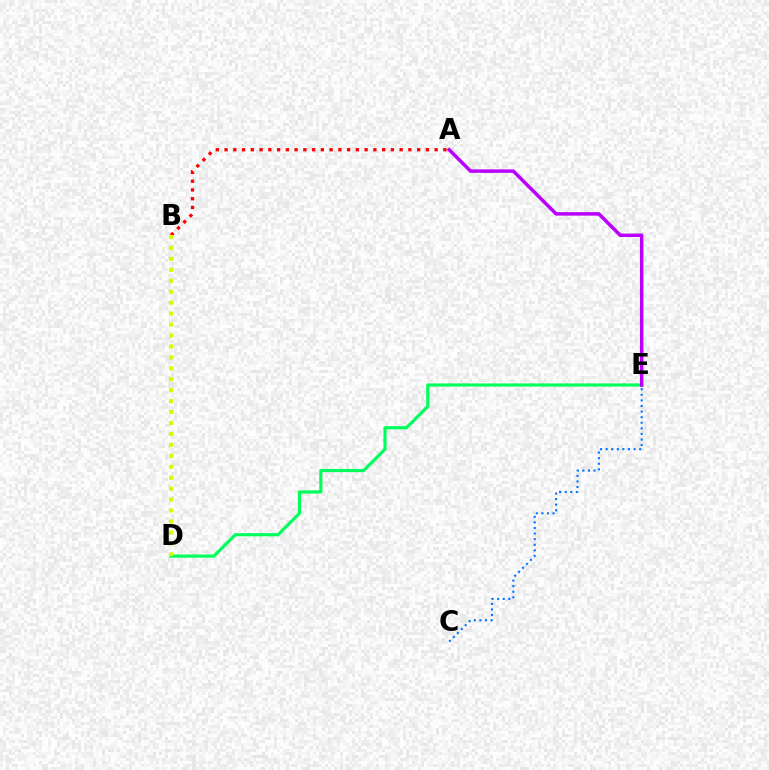{('D', 'E'): [{'color': '#00ff5c', 'line_style': 'solid', 'thickness': 2.27}], ('A', 'B'): [{'color': '#ff0000', 'line_style': 'dotted', 'thickness': 2.38}], ('C', 'E'): [{'color': '#0074ff', 'line_style': 'dotted', 'thickness': 1.52}], ('A', 'E'): [{'color': '#b900ff', 'line_style': 'solid', 'thickness': 2.51}], ('B', 'D'): [{'color': '#d1ff00', 'line_style': 'dotted', 'thickness': 2.97}]}